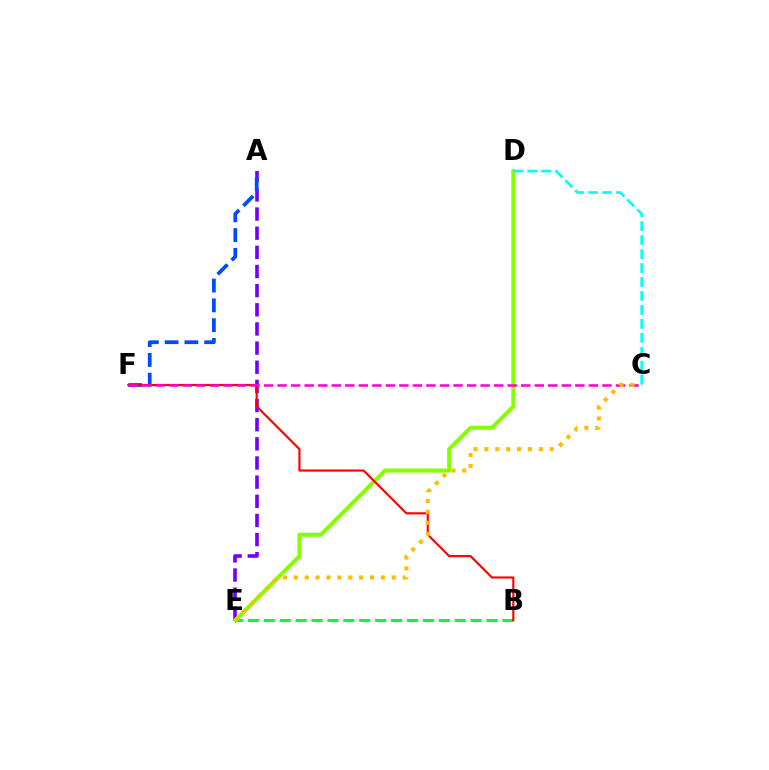{('A', 'E'): [{'color': '#7200ff', 'line_style': 'dashed', 'thickness': 2.6}], ('D', 'E'): [{'color': '#84ff00', 'line_style': 'solid', 'thickness': 2.9}], ('B', 'E'): [{'color': '#00ff39', 'line_style': 'dashed', 'thickness': 2.16}], ('A', 'F'): [{'color': '#004bff', 'line_style': 'dashed', 'thickness': 2.69}], ('C', 'D'): [{'color': '#00fff6', 'line_style': 'dashed', 'thickness': 1.9}], ('B', 'F'): [{'color': '#ff0000', 'line_style': 'solid', 'thickness': 1.54}], ('C', 'F'): [{'color': '#ff00cf', 'line_style': 'dashed', 'thickness': 1.84}], ('C', 'E'): [{'color': '#ffbd00', 'line_style': 'dotted', 'thickness': 2.96}]}